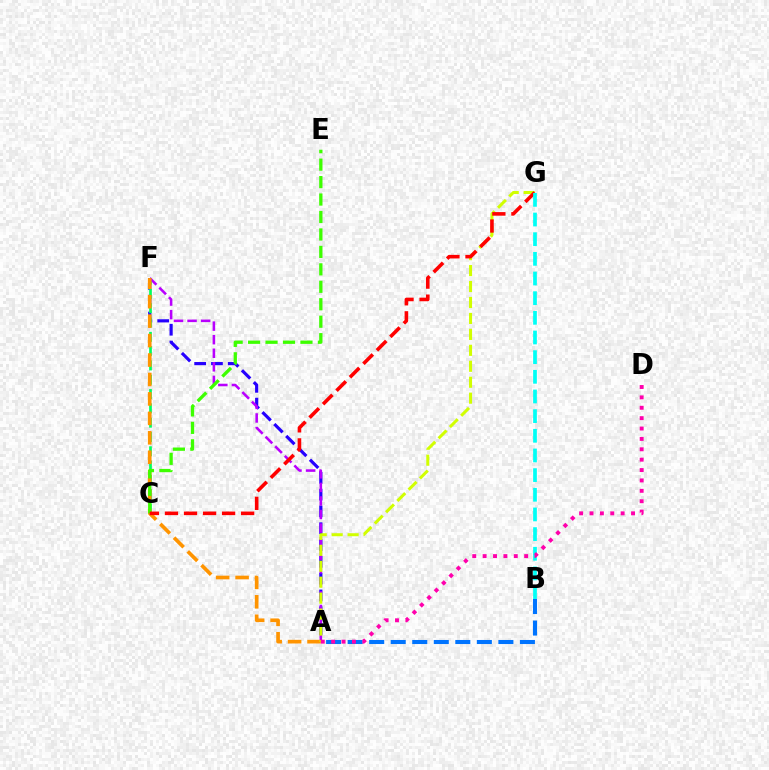{('A', 'F'): [{'color': '#2500ff', 'line_style': 'dashed', 'thickness': 2.28}, {'color': '#b900ff', 'line_style': 'dashed', 'thickness': 1.84}, {'color': '#ff9400', 'line_style': 'dashed', 'thickness': 2.64}], ('C', 'F'): [{'color': '#00ff5c', 'line_style': 'dashed', 'thickness': 1.94}], ('C', 'E'): [{'color': '#3dff00', 'line_style': 'dashed', 'thickness': 2.37}], ('A', 'G'): [{'color': '#d1ff00', 'line_style': 'dashed', 'thickness': 2.17}], ('C', 'G'): [{'color': '#ff0000', 'line_style': 'dashed', 'thickness': 2.59}], ('A', 'B'): [{'color': '#0074ff', 'line_style': 'dashed', 'thickness': 2.93}], ('B', 'G'): [{'color': '#00fff6', 'line_style': 'dashed', 'thickness': 2.67}], ('A', 'D'): [{'color': '#ff00ac', 'line_style': 'dotted', 'thickness': 2.82}]}